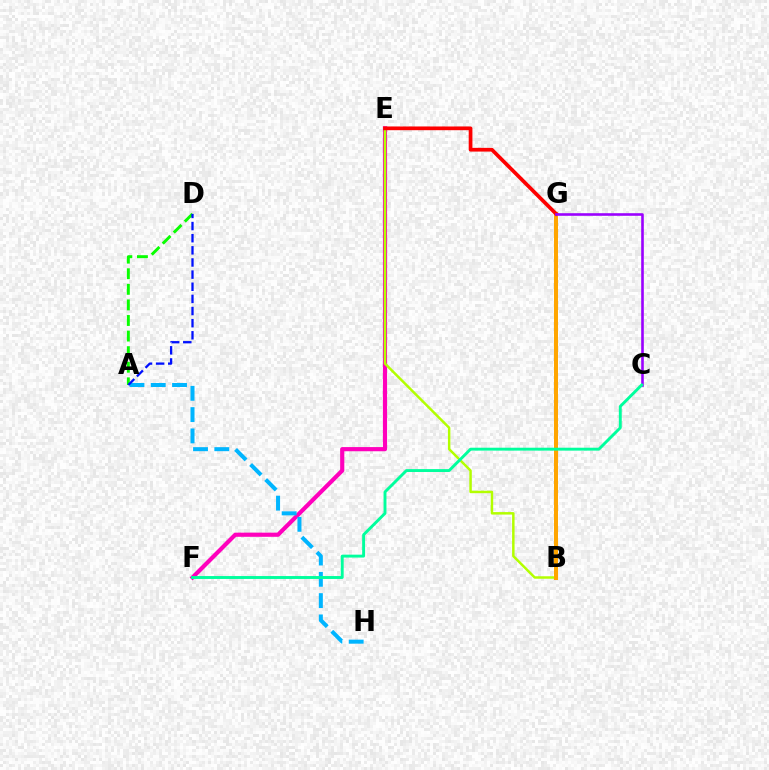{('E', 'F'): [{'color': '#ff00bd', 'line_style': 'solid', 'thickness': 3.0}], ('B', 'E'): [{'color': '#b3ff00', 'line_style': 'solid', 'thickness': 1.78}], ('A', 'H'): [{'color': '#00b5ff', 'line_style': 'dashed', 'thickness': 2.89}], ('A', 'D'): [{'color': '#08ff00', 'line_style': 'dashed', 'thickness': 2.12}, {'color': '#0010ff', 'line_style': 'dashed', 'thickness': 1.65}], ('B', 'G'): [{'color': '#ffa500', 'line_style': 'solid', 'thickness': 2.88}], ('E', 'G'): [{'color': '#ff0000', 'line_style': 'solid', 'thickness': 2.67}], ('C', 'G'): [{'color': '#9b00ff', 'line_style': 'solid', 'thickness': 1.87}], ('C', 'F'): [{'color': '#00ff9d', 'line_style': 'solid', 'thickness': 2.09}]}